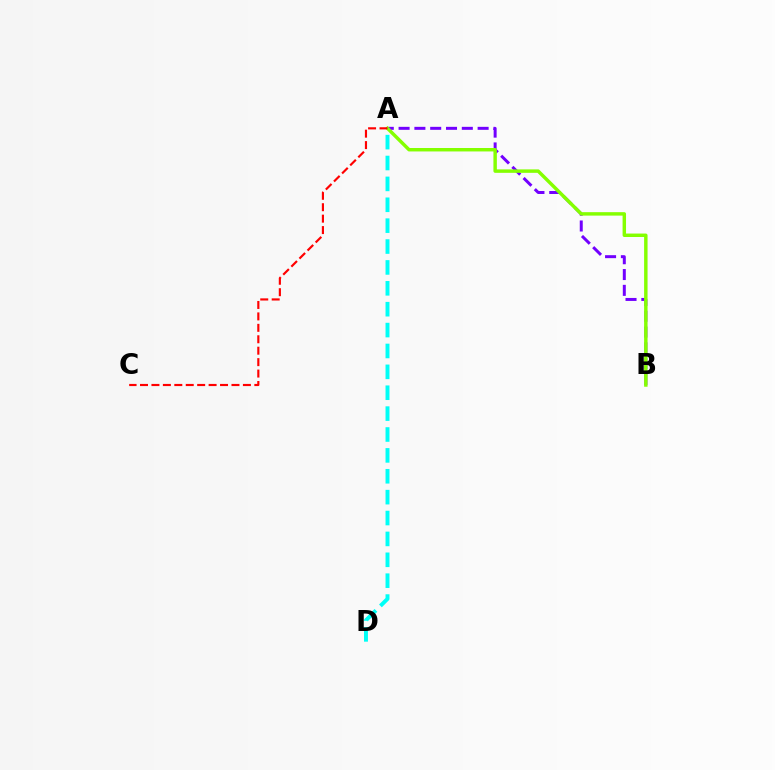{('A', 'B'): [{'color': '#7200ff', 'line_style': 'dashed', 'thickness': 2.15}, {'color': '#84ff00', 'line_style': 'solid', 'thickness': 2.48}], ('A', 'D'): [{'color': '#00fff6', 'line_style': 'dashed', 'thickness': 2.84}], ('A', 'C'): [{'color': '#ff0000', 'line_style': 'dashed', 'thickness': 1.55}]}